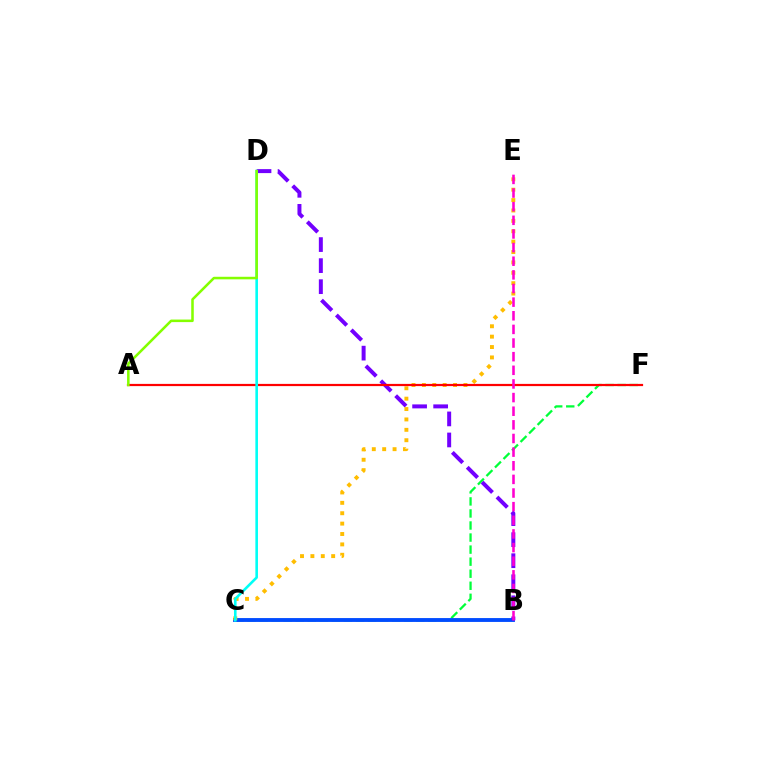{('C', 'F'): [{'color': '#00ff39', 'line_style': 'dashed', 'thickness': 1.64}], ('B', 'C'): [{'color': '#004bff', 'line_style': 'solid', 'thickness': 2.78}], ('B', 'D'): [{'color': '#7200ff', 'line_style': 'dashed', 'thickness': 2.86}], ('C', 'E'): [{'color': '#ffbd00', 'line_style': 'dotted', 'thickness': 2.82}], ('A', 'F'): [{'color': '#ff0000', 'line_style': 'solid', 'thickness': 1.59}], ('B', 'E'): [{'color': '#ff00cf', 'line_style': 'dashed', 'thickness': 1.85}], ('C', 'D'): [{'color': '#00fff6', 'line_style': 'solid', 'thickness': 1.87}], ('A', 'D'): [{'color': '#84ff00', 'line_style': 'solid', 'thickness': 1.83}]}